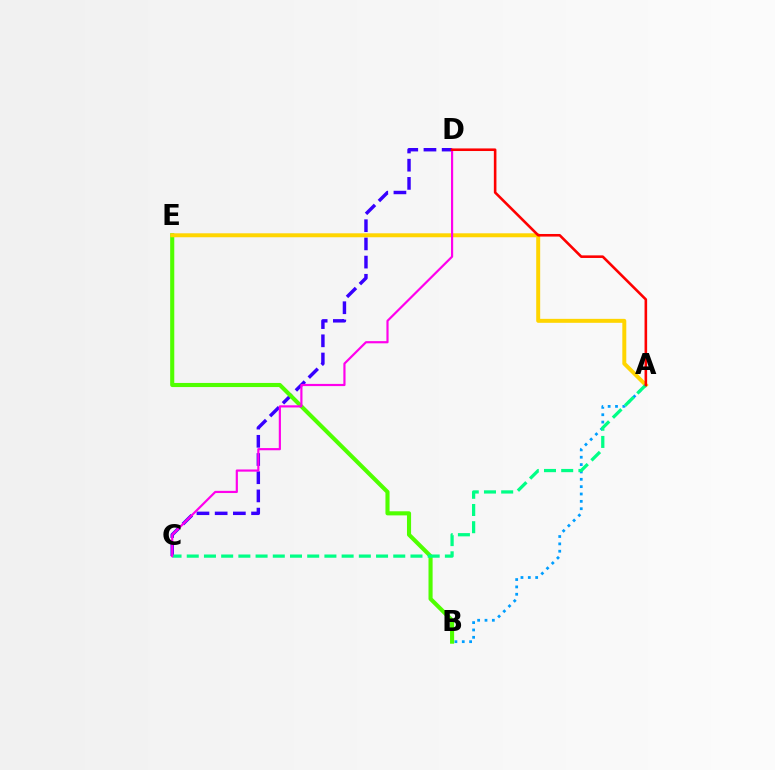{('A', 'B'): [{'color': '#009eff', 'line_style': 'dotted', 'thickness': 2.0}], ('C', 'D'): [{'color': '#3700ff', 'line_style': 'dashed', 'thickness': 2.47}, {'color': '#ff00ed', 'line_style': 'solid', 'thickness': 1.57}], ('B', 'E'): [{'color': '#4fff00', 'line_style': 'solid', 'thickness': 2.95}], ('A', 'E'): [{'color': '#ffd500', 'line_style': 'solid', 'thickness': 2.85}], ('A', 'C'): [{'color': '#00ff86', 'line_style': 'dashed', 'thickness': 2.34}], ('A', 'D'): [{'color': '#ff0000', 'line_style': 'solid', 'thickness': 1.87}]}